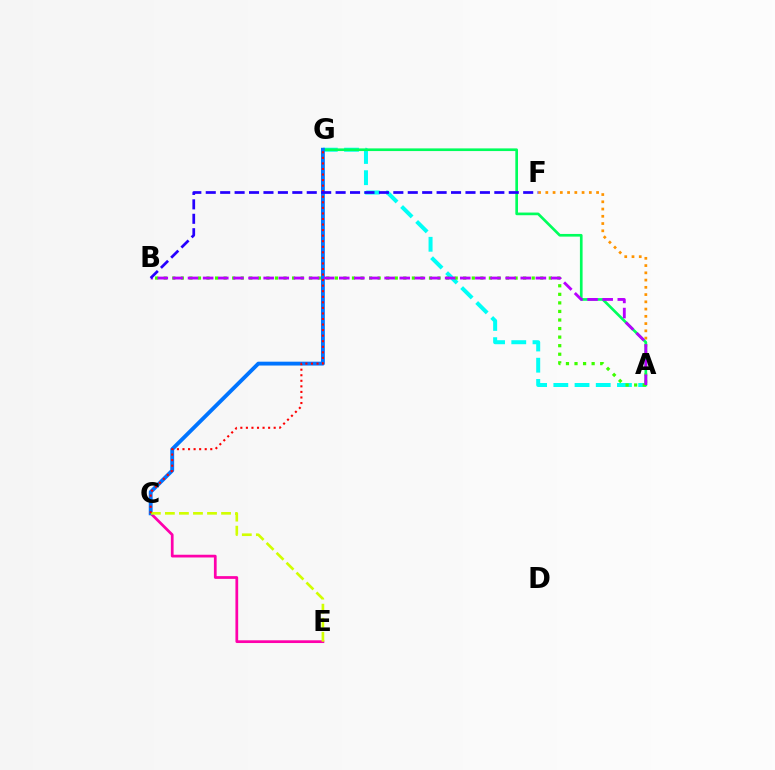{('A', 'G'): [{'color': '#00fff6', 'line_style': 'dashed', 'thickness': 2.88}, {'color': '#00ff5c', 'line_style': 'solid', 'thickness': 1.92}], ('A', 'F'): [{'color': '#ff9400', 'line_style': 'dotted', 'thickness': 1.97}], ('C', 'E'): [{'color': '#ff00ac', 'line_style': 'solid', 'thickness': 1.97}, {'color': '#d1ff00', 'line_style': 'dashed', 'thickness': 1.91}], ('C', 'G'): [{'color': '#0074ff', 'line_style': 'solid', 'thickness': 2.78}, {'color': '#ff0000', 'line_style': 'dotted', 'thickness': 1.51}], ('A', 'B'): [{'color': '#3dff00', 'line_style': 'dotted', 'thickness': 2.33}, {'color': '#b900ff', 'line_style': 'dashed', 'thickness': 2.05}], ('B', 'F'): [{'color': '#2500ff', 'line_style': 'dashed', 'thickness': 1.96}]}